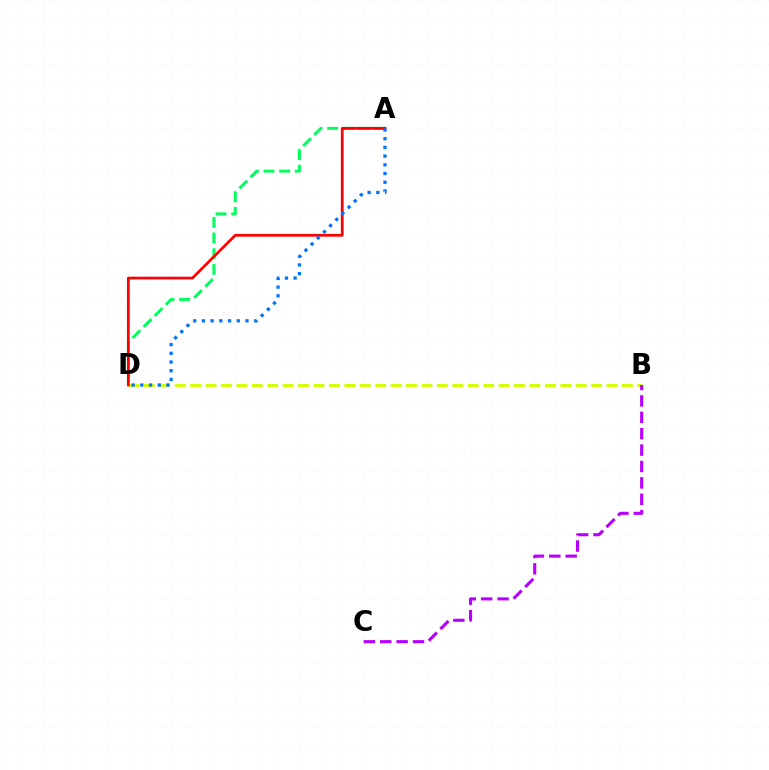{('A', 'D'): [{'color': '#00ff5c', 'line_style': 'dashed', 'thickness': 2.12}, {'color': '#ff0000', 'line_style': 'solid', 'thickness': 1.97}, {'color': '#0074ff', 'line_style': 'dotted', 'thickness': 2.37}], ('B', 'D'): [{'color': '#d1ff00', 'line_style': 'dashed', 'thickness': 2.1}], ('B', 'C'): [{'color': '#b900ff', 'line_style': 'dashed', 'thickness': 2.23}]}